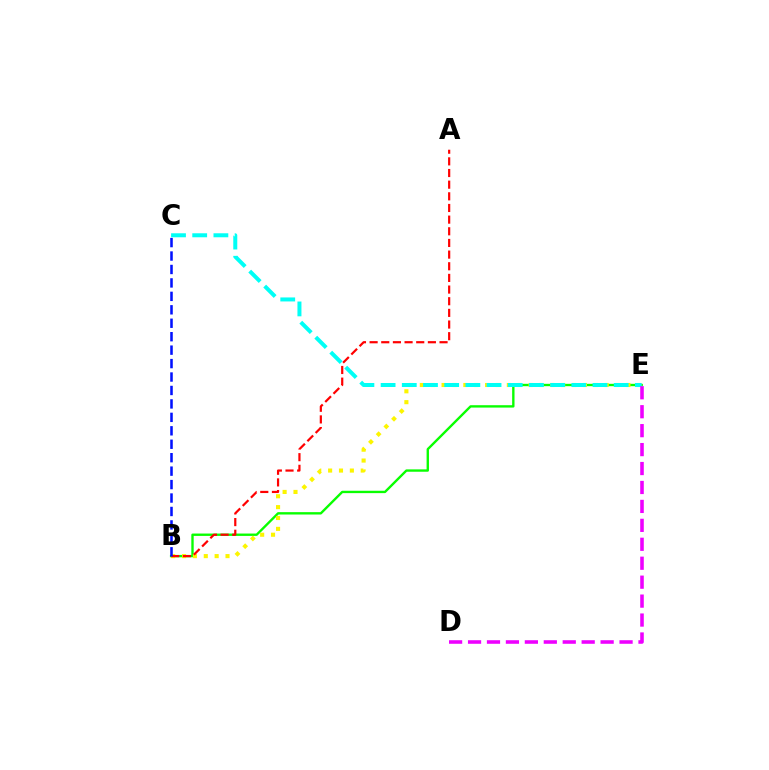{('B', 'E'): [{'color': '#08ff00', 'line_style': 'solid', 'thickness': 1.71}, {'color': '#fcf500', 'line_style': 'dotted', 'thickness': 2.95}], ('A', 'B'): [{'color': '#ff0000', 'line_style': 'dashed', 'thickness': 1.58}], ('C', 'E'): [{'color': '#00fff6', 'line_style': 'dashed', 'thickness': 2.88}], ('D', 'E'): [{'color': '#ee00ff', 'line_style': 'dashed', 'thickness': 2.57}], ('B', 'C'): [{'color': '#0010ff', 'line_style': 'dashed', 'thickness': 1.83}]}